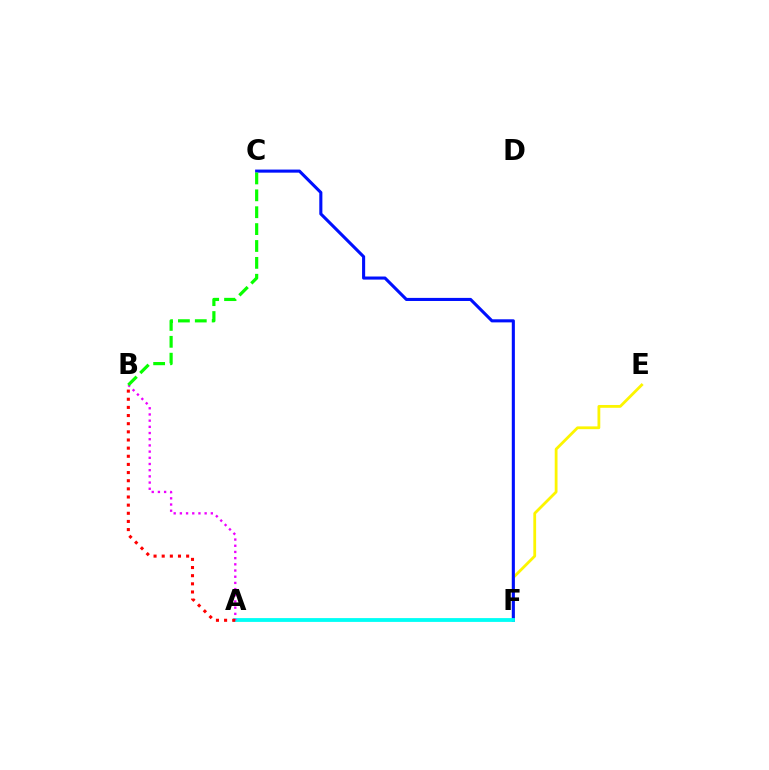{('E', 'F'): [{'color': '#fcf500', 'line_style': 'solid', 'thickness': 2.01}], ('C', 'F'): [{'color': '#0010ff', 'line_style': 'solid', 'thickness': 2.22}], ('A', 'F'): [{'color': '#00fff6', 'line_style': 'solid', 'thickness': 2.74}], ('A', 'B'): [{'color': '#ee00ff', 'line_style': 'dotted', 'thickness': 1.68}, {'color': '#ff0000', 'line_style': 'dotted', 'thickness': 2.21}], ('B', 'C'): [{'color': '#08ff00', 'line_style': 'dashed', 'thickness': 2.29}]}